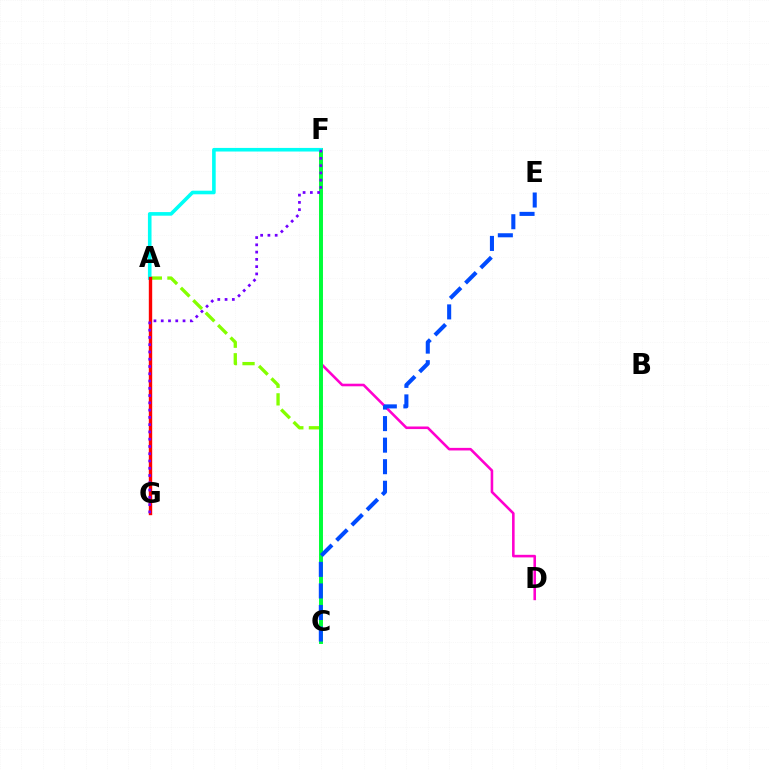{('D', 'F'): [{'color': '#ff00cf', 'line_style': 'solid', 'thickness': 1.86}], ('C', 'F'): [{'color': '#ffbd00', 'line_style': 'dotted', 'thickness': 2.53}, {'color': '#00ff39', 'line_style': 'solid', 'thickness': 2.83}], ('A', 'C'): [{'color': '#84ff00', 'line_style': 'dashed', 'thickness': 2.39}], ('A', 'F'): [{'color': '#00fff6', 'line_style': 'solid', 'thickness': 2.59}], ('C', 'E'): [{'color': '#004bff', 'line_style': 'dashed', 'thickness': 2.93}], ('A', 'G'): [{'color': '#ff0000', 'line_style': 'solid', 'thickness': 2.44}], ('F', 'G'): [{'color': '#7200ff', 'line_style': 'dotted', 'thickness': 1.97}]}